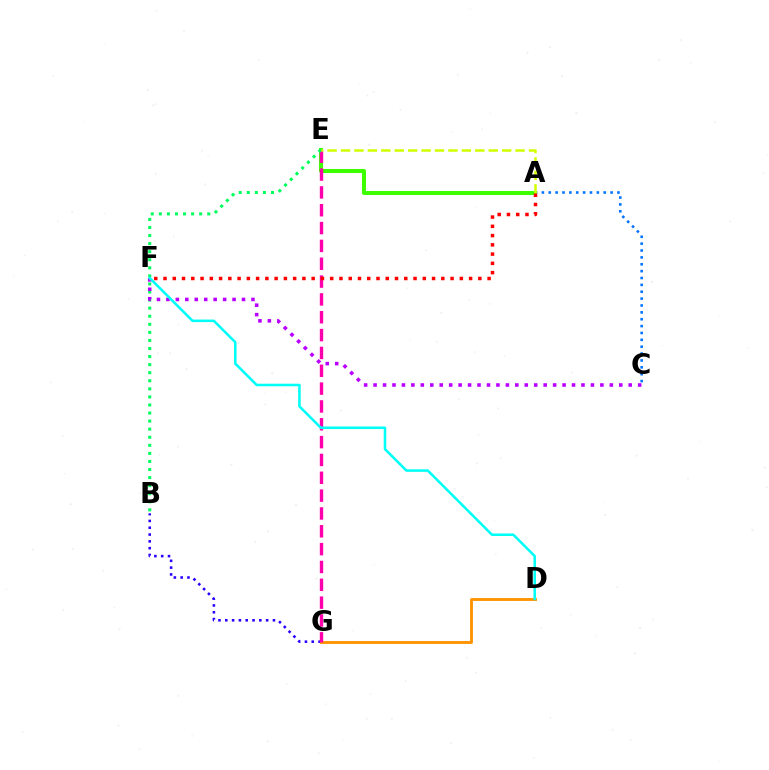{('A', 'C'): [{'color': '#0074ff', 'line_style': 'dotted', 'thickness': 1.87}], ('B', 'G'): [{'color': '#2500ff', 'line_style': 'dotted', 'thickness': 1.85}], ('A', 'E'): [{'color': '#3dff00', 'line_style': 'solid', 'thickness': 2.9}, {'color': '#d1ff00', 'line_style': 'dashed', 'thickness': 1.82}], ('D', 'G'): [{'color': '#ff9400', 'line_style': 'solid', 'thickness': 2.07}], ('E', 'G'): [{'color': '#ff00ac', 'line_style': 'dashed', 'thickness': 2.42}], ('B', 'E'): [{'color': '#00ff5c', 'line_style': 'dotted', 'thickness': 2.19}], ('C', 'F'): [{'color': '#b900ff', 'line_style': 'dotted', 'thickness': 2.57}], ('D', 'F'): [{'color': '#00fff6', 'line_style': 'solid', 'thickness': 1.82}], ('A', 'F'): [{'color': '#ff0000', 'line_style': 'dotted', 'thickness': 2.52}]}